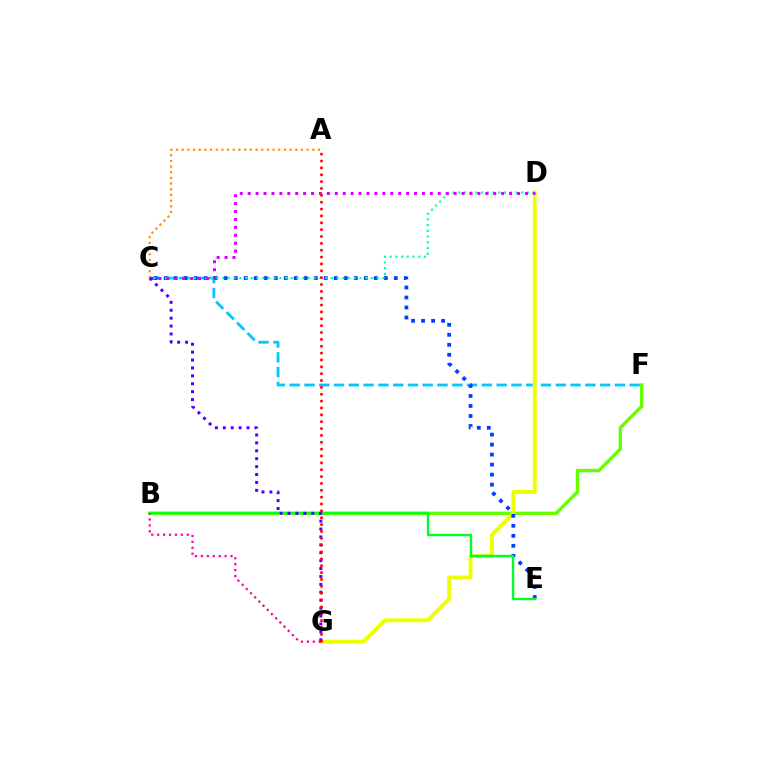{('B', 'F'): [{'color': '#66ff00', 'line_style': 'solid', 'thickness': 2.45}], ('C', 'F'): [{'color': '#00c7ff', 'line_style': 'dashed', 'thickness': 2.01}], ('D', 'G'): [{'color': '#eeff00', 'line_style': 'solid', 'thickness': 2.8}], ('C', 'E'): [{'color': '#003fff', 'line_style': 'dotted', 'thickness': 2.72}], ('B', 'E'): [{'color': '#00ff27', 'line_style': 'solid', 'thickness': 1.71}], ('B', 'G'): [{'color': '#ff00a0', 'line_style': 'dotted', 'thickness': 1.61}], ('C', 'D'): [{'color': '#00ffaf', 'line_style': 'dotted', 'thickness': 1.56}, {'color': '#d600ff', 'line_style': 'dotted', 'thickness': 2.15}], ('A', 'C'): [{'color': '#ff8800', 'line_style': 'dotted', 'thickness': 1.54}], ('C', 'G'): [{'color': '#4f00ff', 'line_style': 'dotted', 'thickness': 2.15}], ('A', 'G'): [{'color': '#ff0000', 'line_style': 'dotted', 'thickness': 1.86}]}